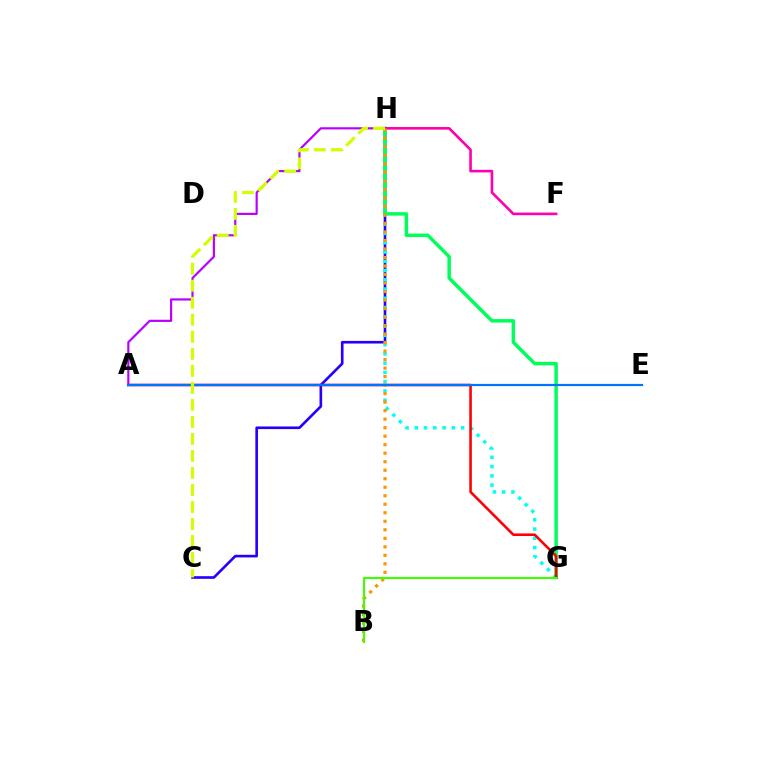{('C', 'H'): [{'color': '#2500ff', 'line_style': 'solid', 'thickness': 1.9}, {'color': '#d1ff00', 'line_style': 'dashed', 'thickness': 2.31}], ('G', 'H'): [{'color': '#00fff6', 'line_style': 'dotted', 'thickness': 2.52}, {'color': '#00ff5c', 'line_style': 'solid', 'thickness': 2.51}], ('F', 'H'): [{'color': '#ff00ac', 'line_style': 'solid', 'thickness': 1.89}], ('A', 'H'): [{'color': '#b900ff', 'line_style': 'solid', 'thickness': 1.57}], ('A', 'G'): [{'color': '#ff0000', 'line_style': 'solid', 'thickness': 1.85}], ('B', 'H'): [{'color': '#ff9400', 'line_style': 'dotted', 'thickness': 2.31}], ('A', 'E'): [{'color': '#0074ff', 'line_style': 'solid', 'thickness': 1.58}], ('B', 'G'): [{'color': '#3dff00', 'line_style': 'solid', 'thickness': 1.52}]}